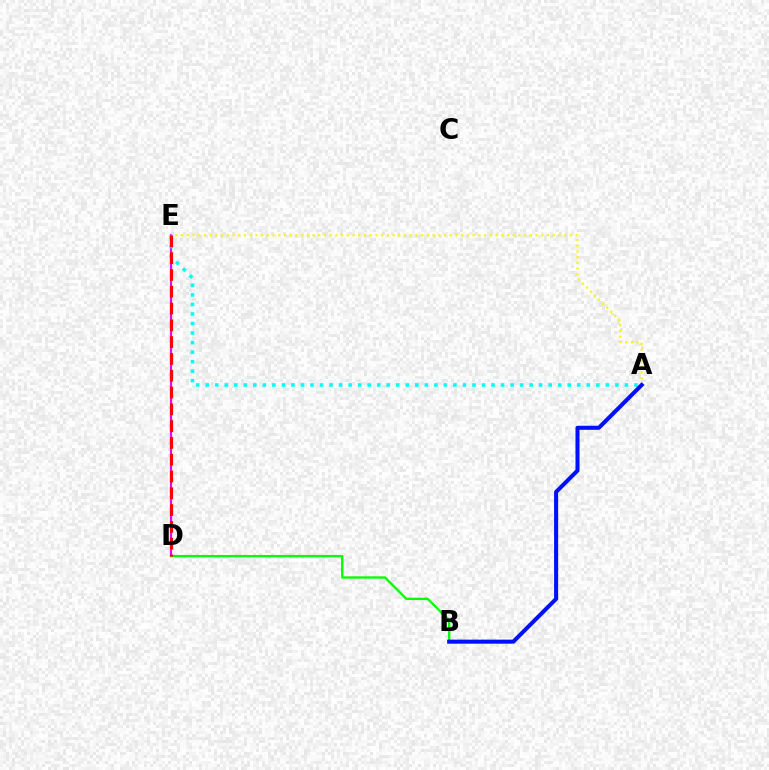{('D', 'E'): [{'color': '#ee00ff', 'line_style': 'solid', 'thickness': 1.56}, {'color': '#ff0000', 'line_style': 'dashed', 'thickness': 2.28}], ('A', 'E'): [{'color': '#fcf500', 'line_style': 'dotted', 'thickness': 1.55}, {'color': '#00fff6', 'line_style': 'dotted', 'thickness': 2.59}], ('B', 'D'): [{'color': '#08ff00', 'line_style': 'solid', 'thickness': 1.69}], ('A', 'B'): [{'color': '#0010ff', 'line_style': 'solid', 'thickness': 2.92}]}